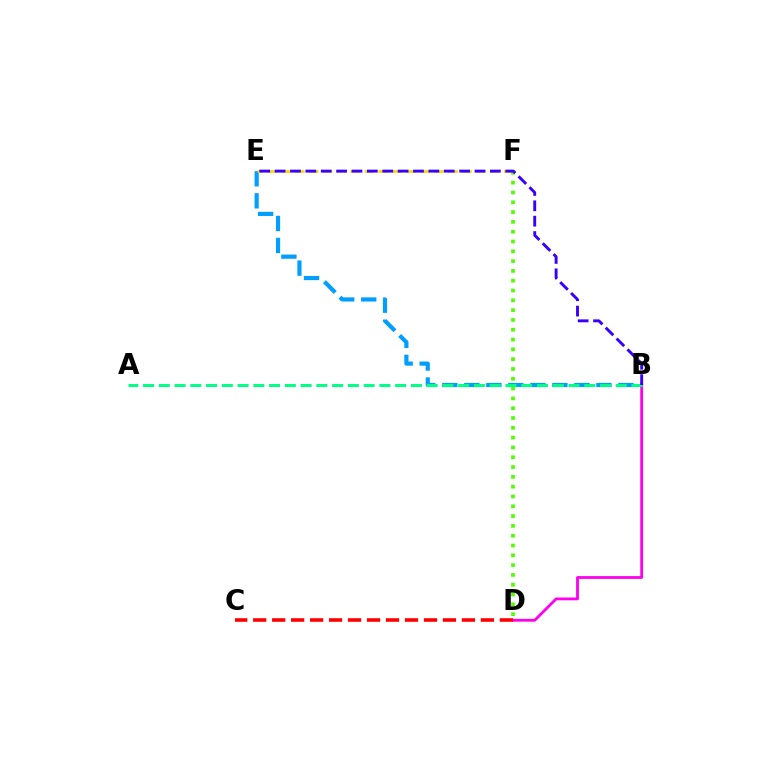{('B', 'E'): [{'color': '#009eff', 'line_style': 'dashed', 'thickness': 2.99}, {'color': '#3700ff', 'line_style': 'dashed', 'thickness': 2.09}], ('D', 'F'): [{'color': '#4fff00', 'line_style': 'dotted', 'thickness': 2.66}], ('B', 'D'): [{'color': '#ff00ed', 'line_style': 'solid', 'thickness': 2.02}], ('A', 'B'): [{'color': '#00ff86', 'line_style': 'dashed', 'thickness': 2.14}], ('C', 'D'): [{'color': '#ff0000', 'line_style': 'dashed', 'thickness': 2.58}], ('E', 'F'): [{'color': '#ffd500', 'line_style': 'dashed', 'thickness': 1.89}]}